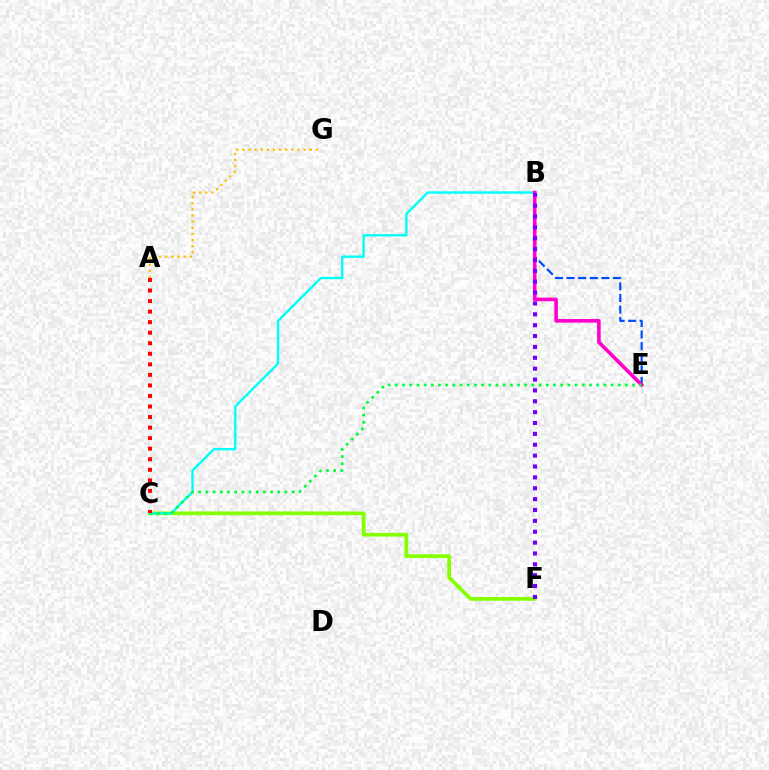{('C', 'F'): [{'color': '#84ff00', 'line_style': 'solid', 'thickness': 2.67}], ('B', 'C'): [{'color': '#00fff6', 'line_style': 'solid', 'thickness': 1.73}], ('B', 'E'): [{'color': '#004bff', 'line_style': 'dashed', 'thickness': 1.58}, {'color': '#ff00cf', 'line_style': 'solid', 'thickness': 2.59}], ('C', 'E'): [{'color': '#00ff39', 'line_style': 'dotted', 'thickness': 1.95}], ('A', 'C'): [{'color': '#ff0000', 'line_style': 'dotted', 'thickness': 2.86}], ('B', 'F'): [{'color': '#7200ff', 'line_style': 'dotted', 'thickness': 2.95}], ('A', 'G'): [{'color': '#ffbd00', 'line_style': 'dotted', 'thickness': 1.66}]}